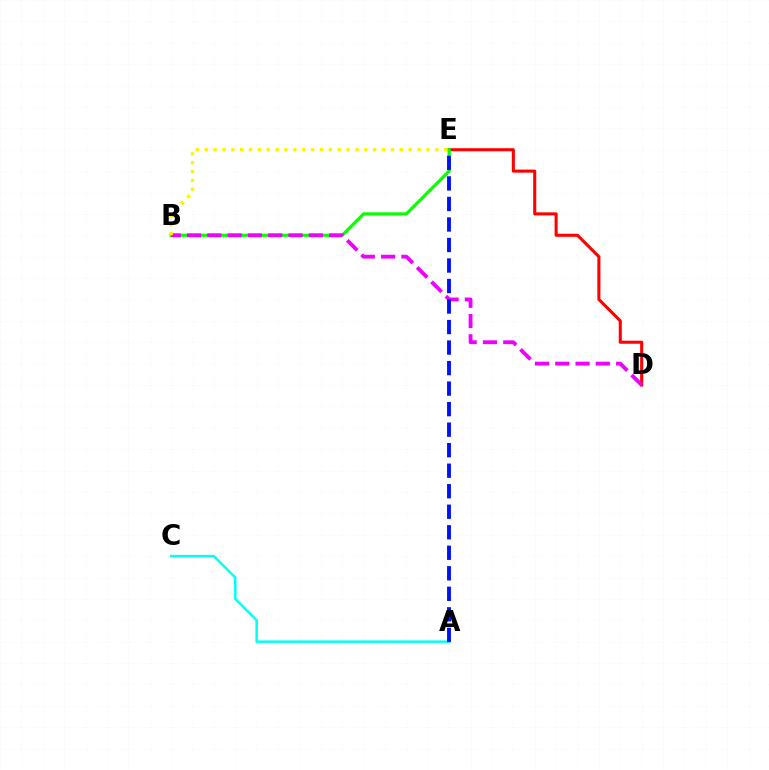{('D', 'E'): [{'color': '#ff0000', 'line_style': 'solid', 'thickness': 2.21}], ('B', 'E'): [{'color': '#08ff00', 'line_style': 'solid', 'thickness': 2.29}, {'color': '#fcf500', 'line_style': 'dotted', 'thickness': 2.41}], ('A', 'C'): [{'color': '#00fff6', 'line_style': 'solid', 'thickness': 1.79}], ('B', 'D'): [{'color': '#ee00ff', 'line_style': 'dashed', 'thickness': 2.76}], ('A', 'E'): [{'color': '#0010ff', 'line_style': 'dashed', 'thickness': 2.79}]}